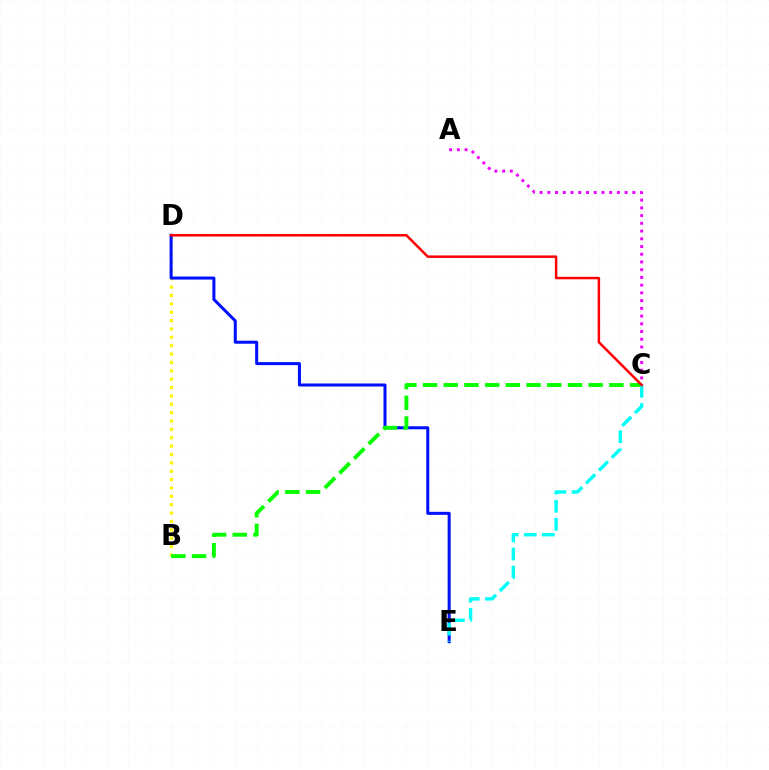{('B', 'D'): [{'color': '#fcf500', 'line_style': 'dotted', 'thickness': 2.27}], ('A', 'C'): [{'color': '#ee00ff', 'line_style': 'dotted', 'thickness': 2.1}], ('D', 'E'): [{'color': '#0010ff', 'line_style': 'solid', 'thickness': 2.18}], ('B', 'C'): [{'color': '#08ff00', 'line_style': 'dashed', 'thickness': 2.81}], ('C', 'E'): [{'color': '#00fff6', 'line_style': 'dashed', 'thickness': 2.46}], ('C', 'D'): [{'color': '#ff0000', 'line_style': 'solid', 'thickness': 1.79}]}